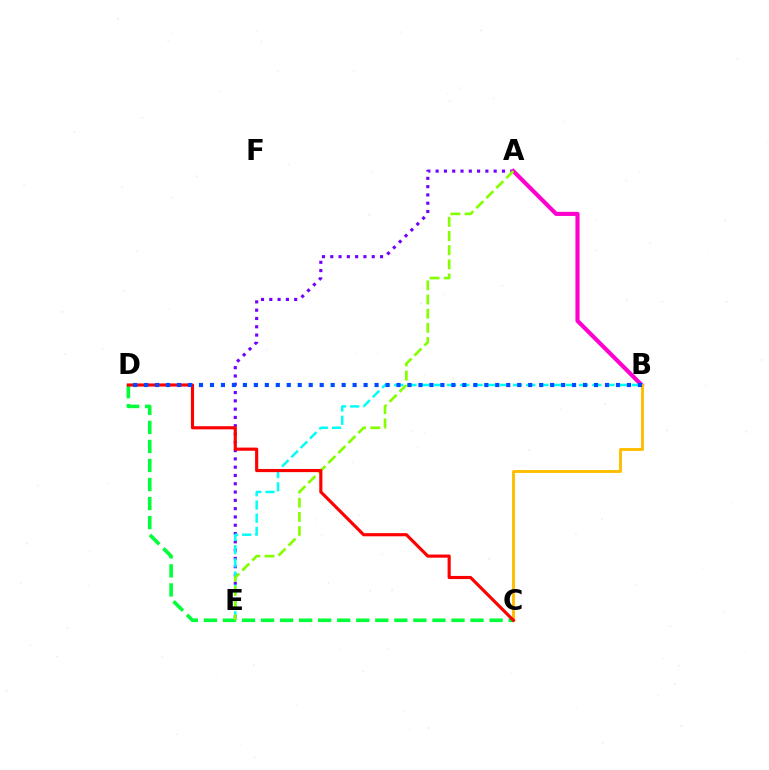{('A', 'E'): [{'color': '#7200ff', 'line_style': 'dotted', 'thickness': 2.25}, {'color': '#84ff00', 'line_style': 'dashed', 'thickness': 1.92}], ('A', 'B'): [{'color': '#ff00cf', 'line_style': 'solid', 'thickness': 2.96}], ('B', 'C'): [{'color': '#ffbd00', 'line_style': 'solid', 'thickness': 2.09}], ('C', 'D'): [{'color': '#00ff39', 'line_style': 'dashed', 'thickness': 2.59}, {'color': '#ff0000', 'line_style': 'solid', 'thickness': 2.27}], ('B', 'E'): [{'color': '#00fff6', 'line_style': 'dashed', 'thickness': 1.79}], ('B', 'D'): [{'color': '#004bff', 'line_style': 'dotted', 'thickness': 2.98}]}